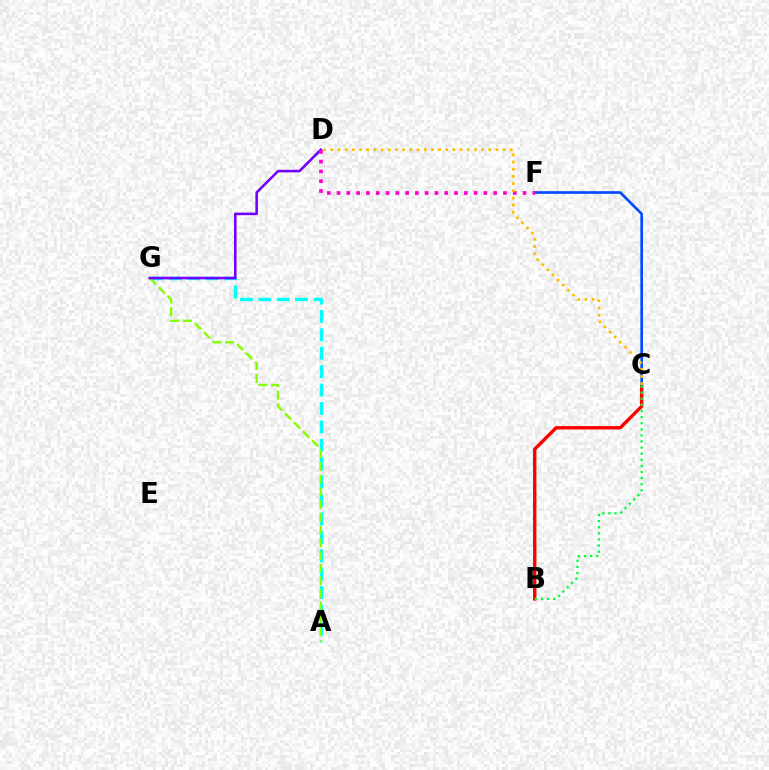{('B', 'C'): [{'color': '#ff0000', 'line_style': 'solid', 'thickness': 2.44}, {'color': '#00ff39', 'line_style': 'dotted', 'thickness': 1.66}], ('A', 'G'): [{'color': '#00fff6', 'line_style': 'dashed', 'thickness': 2.5}, {'color': '#84ff00', 'line_style': 'dashed', 'thickness': 1.73}], ('C', 'F'): [{'color': '#004bff', 'line_style': 'solid', 'thickness': 1.91}], ('D', 'G'): [{'color': '#7200ff', 'line_style': 'solid', 'thickness': 1.85}], ('D', 'F'): [{'color': '#ff00cf', 'line_style': 'dotted', 'thickness': 2.66}], ('C', 'D'): [{'color': '#ffbd00', 'line_style': 'dotted', 'thickness': 1.95}]}